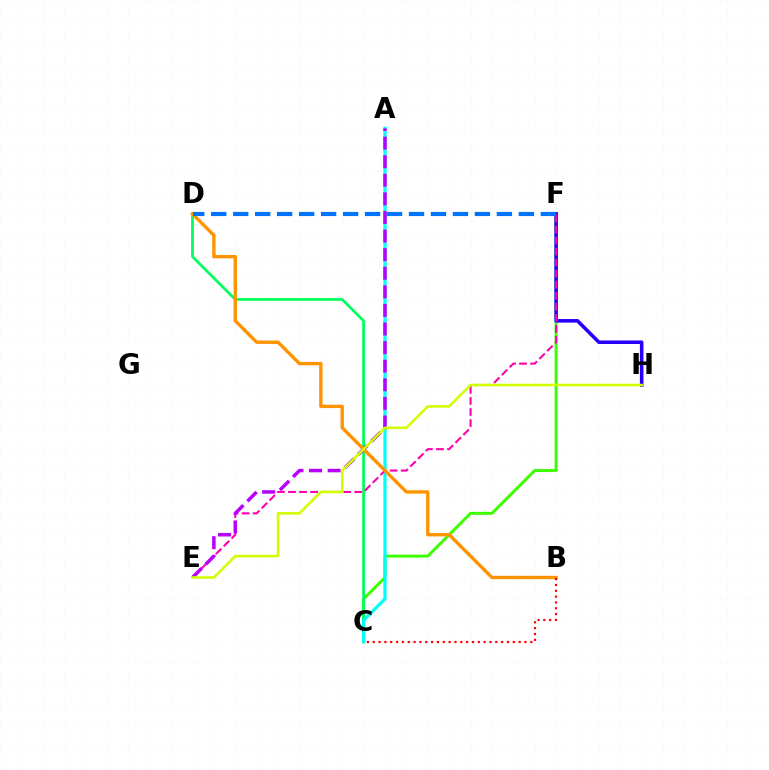{('C', 'F'): [{'color': '#3dff00', 'line_style': 'solid', 'thickness': 2.16}], ('C', 'D'): [{'color': '#00ff5c', 'line_style': 'solid', 'thickness': 1.98}], ('A', 'C'): [{'color': '#00fff6', 'line_style': 'solid', 'thickness': 2.33}], ('F', 'H'): [{'color': '#2500ff', 'line_style': 'solid', 'thickness': 2.57}], ('E', 'F'): [{'color': '#ff00ac', 'line_style': 'dashed', 'thickness': 1.5}], ('A', 'E'): [{'color': '#b900ff', 'line_style': 'dashed', 'thickness': 2.53}], ('B', 'D'): [{'color': '#ff9400', 'line_style': 'solid', 'thickness': 2.42}], ('B', 'C'): [{'color': '#ff0000', 'line_style': 'dotted', 'thickness': 1.59}], ('E', 'H'): [{'color': '#d1ff00', 'line_style': 'solid', 'thickness': 1.85}], ('D', 'F'): [{'color': '#0074ff', 'line_style': 'dashed', 'thickness': 2.98}]}